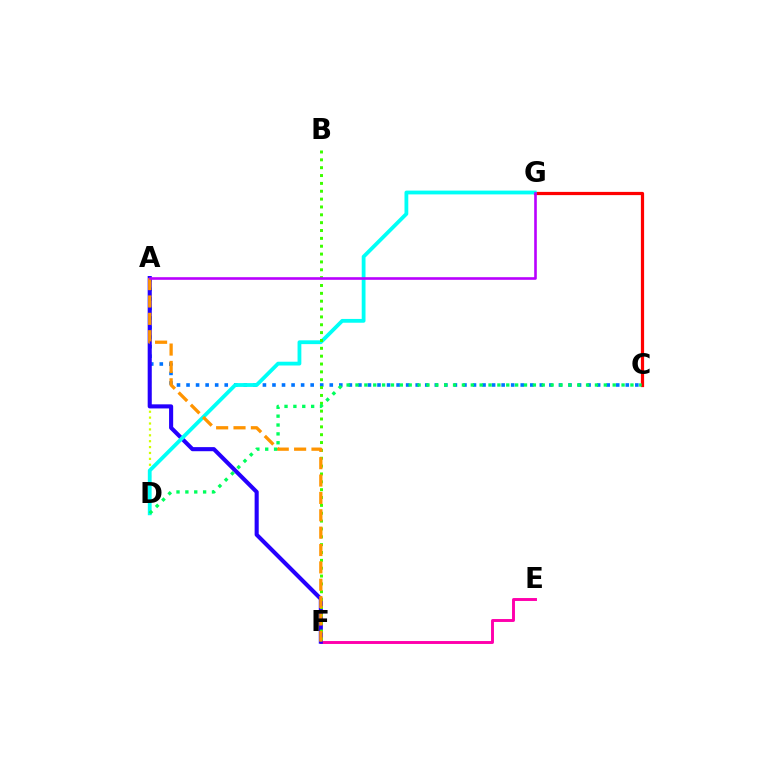{('C', 'G'): [{'color': '#ff0000', 'line_style': 'solid', 'thickness': 2.31}], ('A', 'D'): [{'color': '#d1ff00', 'line_style': 'dotted', 'thickness': 1.6}], ('E', 'F'): [{'color': '#ff00ac', 'line_style': 'solid', 'thickness': 2.1}], ('A', 'C'): [{'color': '#0074ff', 'line_style': 'dotted', 'thickness': 2.59}], ('A', 'F'): [{'color': '#2500ff', 'line_style': 'solid', 'thickness': 2.95}, {'color': '#ff9400', 'line_style': 'dashed', 'thickness': 2.36}], ('D', 'G'): [{'color': '#00fff6', 'line_style': 'solid', 'thickness': 2.73}], ('B', 'F'): [{'color': '#3dff00', 'line_style': 'dotted', 'thickness': 2.13}], ('A', 'G'): [{'color': '#b900ff', 'line_style': 'solid', 'thickness': 1.88}], ('C', 'D'): [{'color': '#00ff5c', 'line_style': 'dotted', 'thickness': 2.41}]}